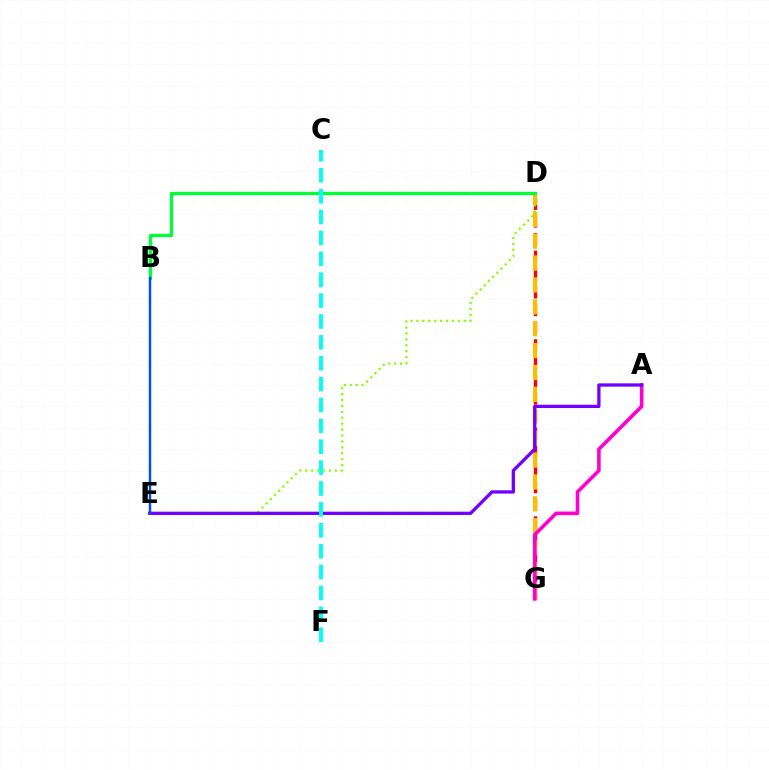{('D', 'G'): [{'color': '#ff0000', 'line_style': 'dashed', 'thickness': 2.41}, {'color': '#ffbd00', 'line_style': 'dashed', 'thickness': 2.97}], ('A', 'G'): [{'color': '#ff00cf', 'line_style': 'solid', 'thickness': 2.59}], ('D', 'E'): [{'color': '#84ff00', 'line_style': 'dotted', 'thickness': 1.61}], ('A', 'E'): [{'color': '#7200ff', 'line_style': 'solid', 'thickness': 2.37}], ('B', 'D'): [{'color': '#00ff39', 'line_style': 'solid', 'thickness': 2.37}], ('B', 'E'): [{'color': '#004bff', 'line_style': 'solid', 'thickness': 1.76}], ('C', 'F'): [{'color': '#00fff6', 'line_style': 'dashed', 'thickness': 2.84}]}